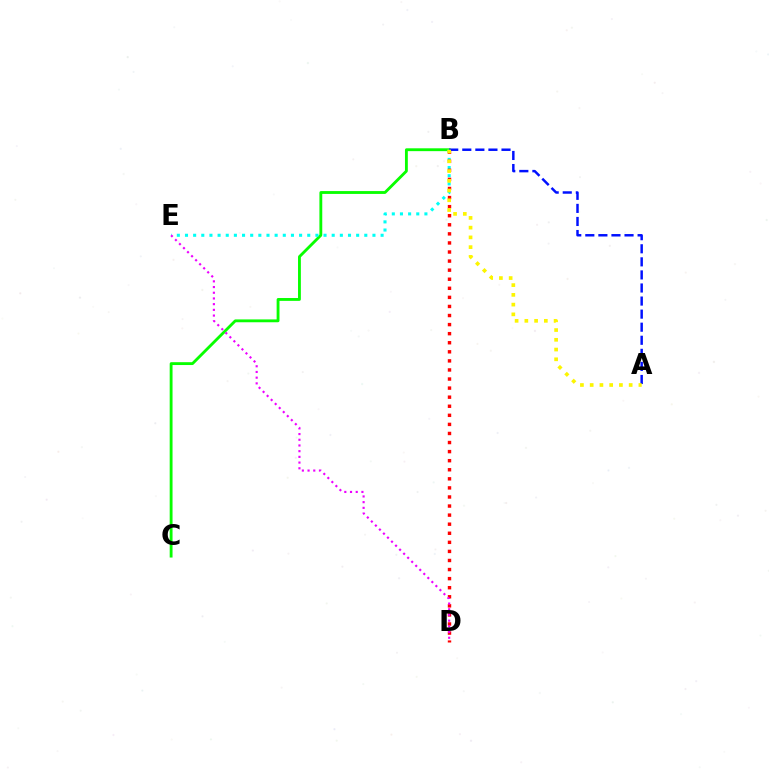{('B', 'C'): [{'color': '#08ff00', 'line_style': 'solid', 'thickness': 2.05}], ('B', 'E'): [{'color': '#00fff6', 'line_style': 'dotted', 'thickness': 2.21}], ('A', 'B'): [{'color': '#0010ff', 'line_style': 'dashed', 'thickness': 1.78}, {'color': '#fcf500', 'line_style': 'dotted', 'thickness': 2.65}], ('B', 'D'): [{'color': '#ff0000', 'line_style': 'dotted', 'thickness': 2.47}], ('D', 'E'): [{'color': '#ee00ff', 'line_style': 'dotted', 'thickness': 1.55}]}